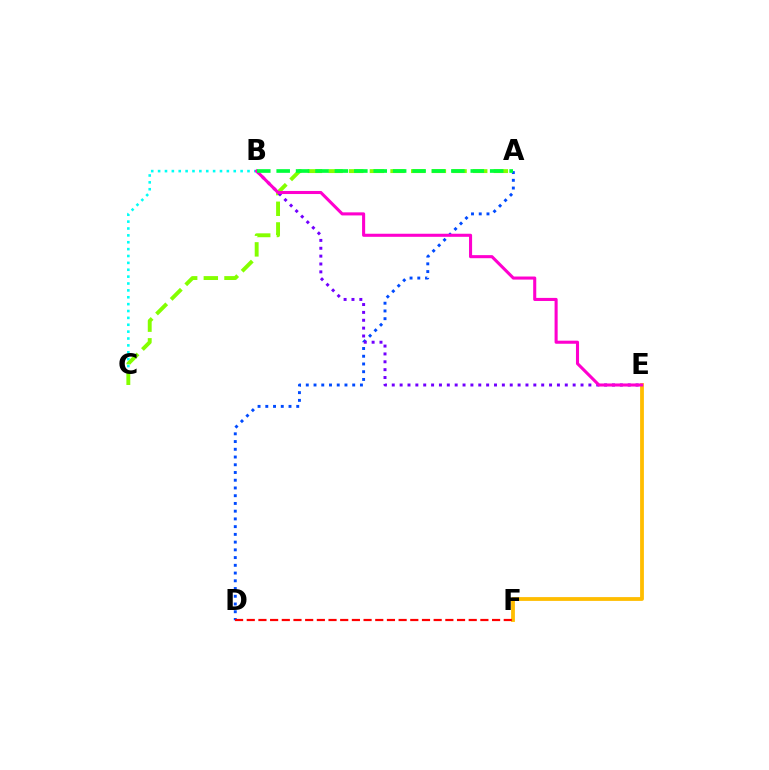{('B', 'C'): [{'color': '#00fff6', 'line_style': 'dotted', 'thickness': 1.87}], ('E', 'F'): [{'color': '#ffbd00', 'line_style': 'solid', 'thickness': 2.74}], ('A', 'D'): [{'color': '#004bff', 'line_style': 'dotted', 'thickness': 2.1}], ('A', 'C'): [{'color': '#84ff00', 'line_style': 'dashed', 'thickness': 2.81}], ('D', 'F'): [{'color': '#ff0000', 'line_style': 'dashed', 'thickness': 1.59}], ('B', 'E'): [{'color': '#7200ff', 'line_style': 'dotted', 'thickness': 2.14}, {'color': '#ff00cf', 'line_style': 'solid', 'thickness': 2.21}], ('A', 'B'): [{'color': '#00ff39', 'line_style': 'dashed', 'thickness': 2.64}]}